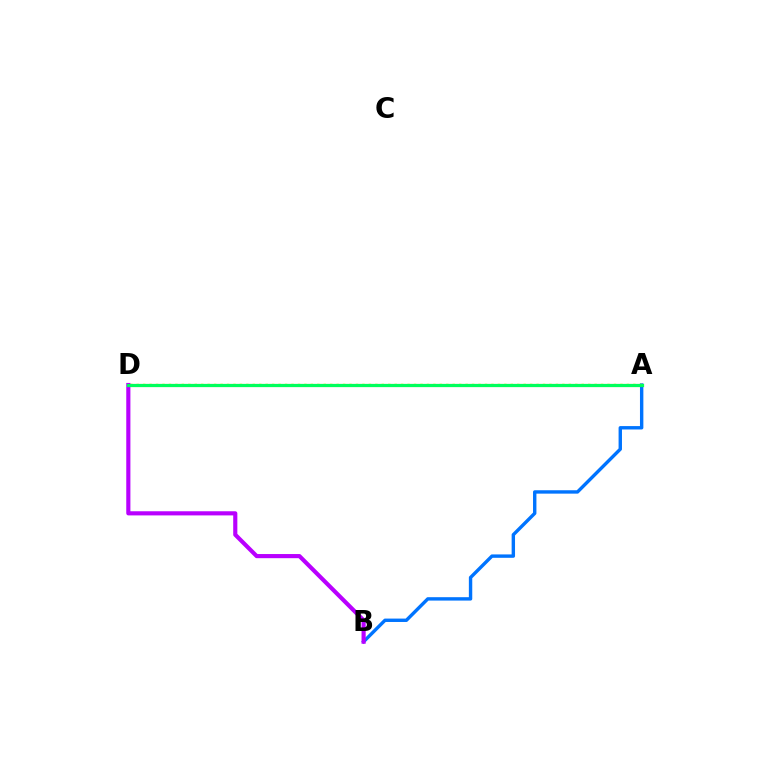{('A', 'B'): [{'color': '#0074ff', 'line_style': 'solid', 'thickness': 2.44}], ('A', 'D'): [{'color': '#ff0000', 'line_style': 'solid', 'thickness': 2.21}, {'color': '#d1ff00', 'line_style': 'dotted', 'thickness': 1.75}, {'color': '#00ff5c', 'line_style': 'solid', 'thickness': 2.29}], ('B', 'D'): [{'color': '#b900ff', 'line_style': 'solid', 'thickness': 2.98}]}